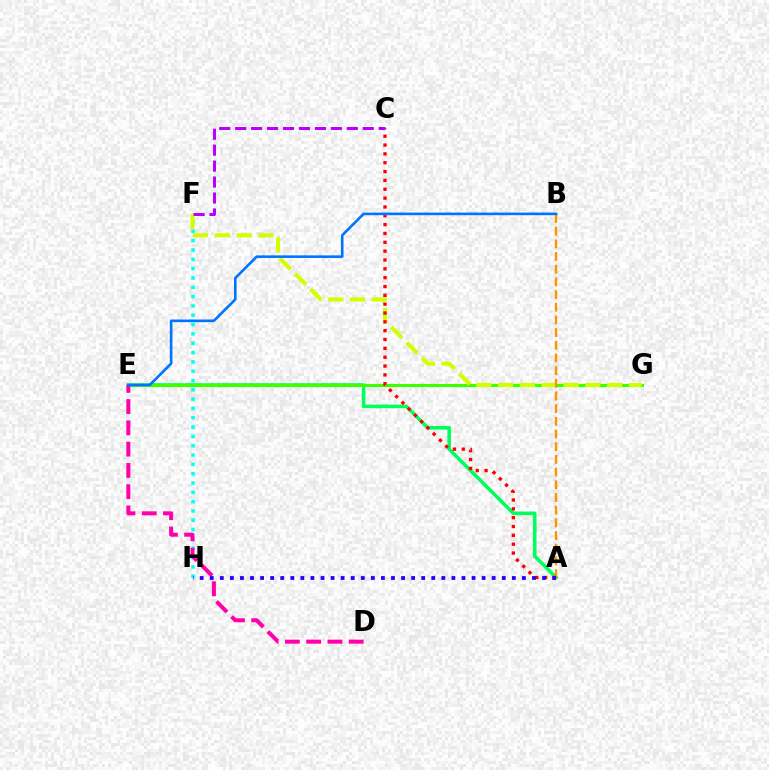{('F', 'H'): [{'color': '#00fff6', 'line_style': 'dotted', 'thickness': 2.53}], ('A', 'E'): [{'color': '#00ff5c', 'line_style': 'solid', 'thickness': 2.57}], ('E', 'G'): [{'color': '#3dff00', 'line_style': 'solid', 'thickness': 2.22}], ('D', 'E'): [{'color': '#ff00ac', 'line_style': 'dashed', 'thickness': 2.89}], ('F', 'G'): [{'color': '#d1ff00', 'line_style': 'dashed', 'thickness': 2.96}], ('A', 'B'): [{'color': '#ff9400', 'line_style': 'dashed', 'thickness': 1.72}], ('A', 'C'): [{'color': '#ff0000', 'line_style': 'dotted', 'thickness': 2.4}], ('C', 'F'): [{'color': '#b900ff', 'line_style': 'dashed', 'thickness': 2.17}], ('A', 'H'): [{'color': '#2500ff', 'line_style': 'dotted', 'thickness': 2.74}], ('B', 'E'): [{'color': '#0074ff', 'line_style': 'solid', 'thickness': 1.88}]}